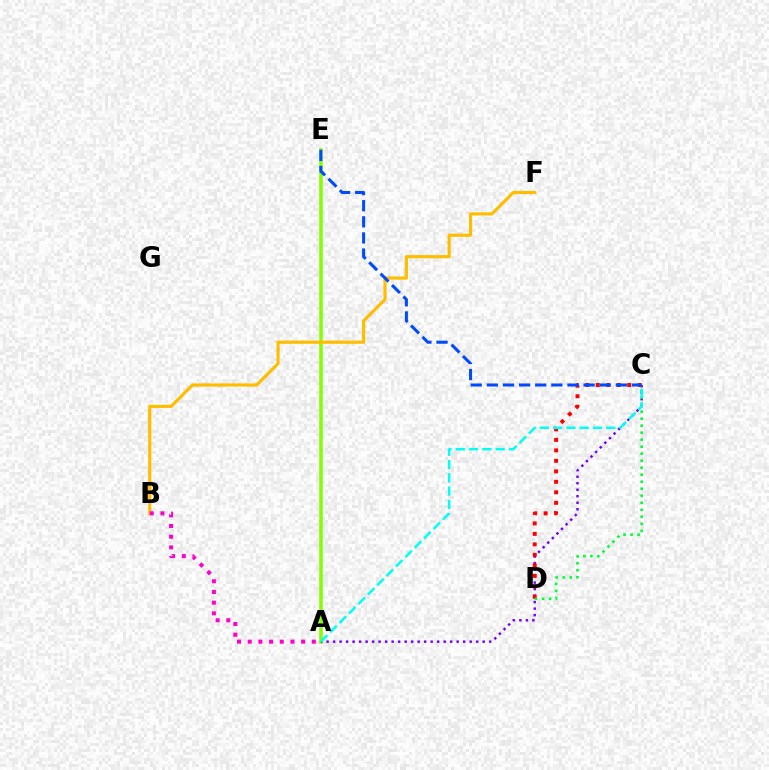{('A', 'E'): [{'color': '#84ff00', 'line_style': 'solid', 'thickness': 2.54}], ('A', 'C'): [{'color': '#7200ff', 'line_style': 'dotted', 'thickness': 1.77}, {'color': '#00fff6', 'line_style': 'dashed', 'thickness': 1.8}], ('C', 'D'): [{'color': '#ff0000', 'line_style': 'dotted', 'thickness': 2.85}, {'color': '#00ff39', 'line_style': 'dotted', 'thickness': 1.9}], ('B', 'F'): [{'color': '#ffbd00', 'line_style': 'solid', 'thickness': 2.27}], ('A', 'B'): [{'color': '#ff00cf', 'line_style': 'dotted', 'thickness': 2.9}], ('C', 'E'): [{'color': '#004bff', 'line_style': 'dashed', 'thickness': 2.19}]}